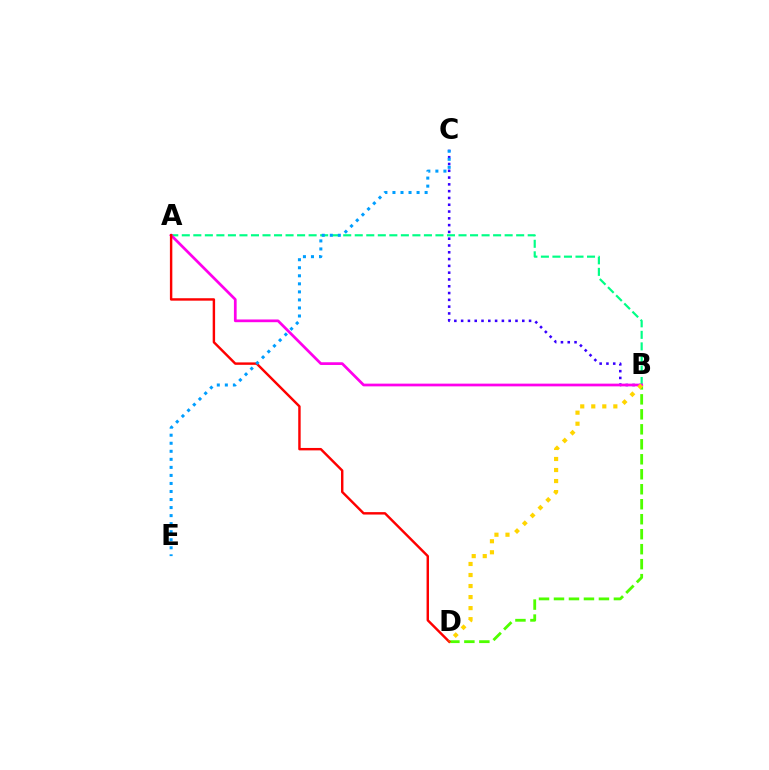{('B', 'C'): [{'color': '#3700ff', 'line_style': 'dotted', 'thickness': 1.85}], ('B', 'D'): [{'color': '#4fff00', 'line_style': 'dashed', 'thickness': 2.04}, {'color': '#ffd500', 'line_style': 'dotted', 'thickness': 3.0}], ('A', 'B'): [{'color': '#00ff86', 'line_style': 'dashed', 'thickness': 1.57}, {'color': '#ff00ed', 'line_style': 'solid', 'thickness': 1.96}], ('A', 'D'): [{'color': '#ff0000', 'line_style': 'solid', 'thickness': 1.75}], ('C', 'E'): [{'color': '#009eff', 'line_style': 'dotted', 'thickness': 2.18}]}